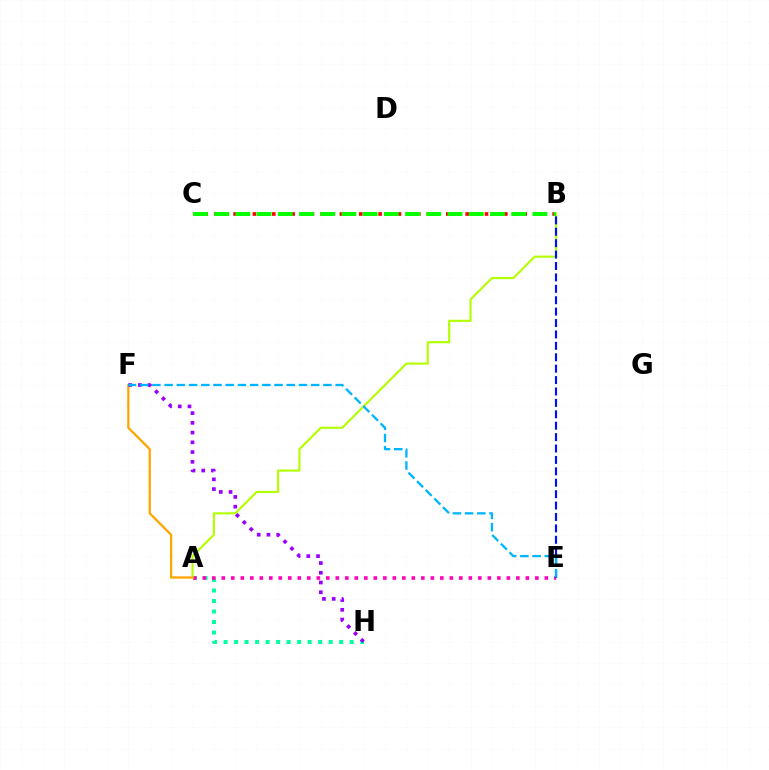{('B', 'C'): [{'color': '#ff0000', 'line_style': 'dotted', 'thickness': 2.63}, {'color': '#08ff00', 'line_style': 'dashed', 'thickness': 2.88}], ('A', 'H'): [{'color': '#00ff9d', 'line_style': 'dotted', 'thickness': 2.86}], ('A', 'E'): [{'color': '#ff00bd', 'line_style': 'dotted', 'thickness': 2.58}], ('A', 'B'): [{'color': '#b3ff00', 'line_style': 'solid', 'thickness': 1.54}], ('B', 'E'): [{'color': '#0010ff', 'line_style': 'dashed', 'thickness': 1.55}], ('A', 'F'): [{'color': '#ffa500', 'line_style': 'solid', 'thickness': 1.64}], ('F', 'H'): [{'color': '#9b00ff', 'line_style': 'dotted', 'thickness': 2.65}], ('E', 'F'): [{'color': '#00b5ff', 'line_style': 'dashed', 'thickness': 1.66}]}